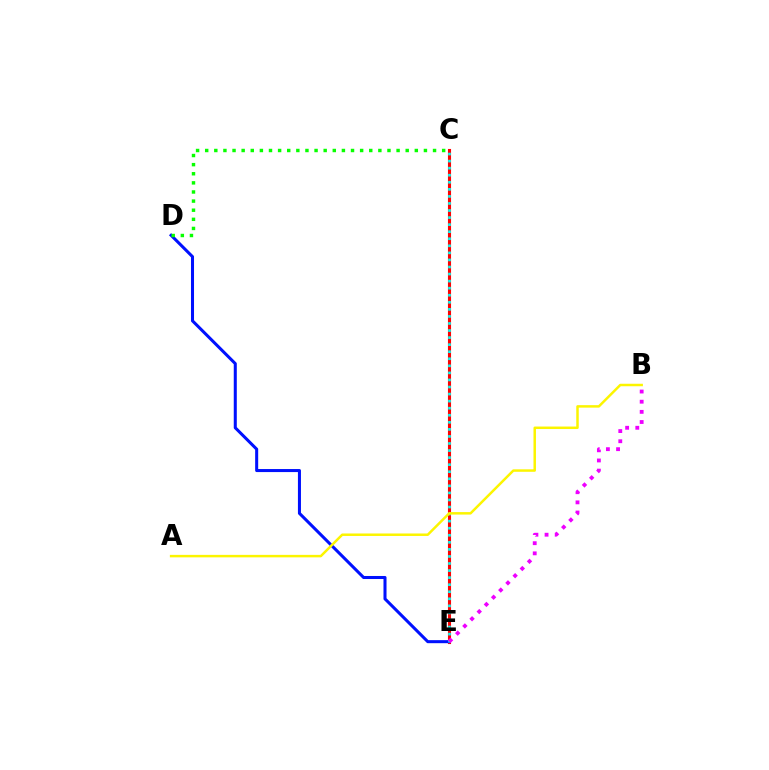{('C', 'E'): [{'color': '#ff0000', 'line_style': 'solid', 'thickness': 2.23}, {'color': '#00fff6', 'line_style': 'dotted', 'thickness': 1.92}], ('D', 'E'): [{'color': '#0010ff', 'line_style': 'solid', 'thickness': 2.19}], ('A', 'B'): [{'color': '#fcf500', 'line_style': 'solid', 'thickness': 1.79}], ('C', 'D'): [{'color': '#08ff00', 'line_style': 'dotted', 'thickness': 2.48}], ('B', 'E'): [{'color': '#ee00ff', 'line_style': 'dotted', 'thickness': 2.76}]}